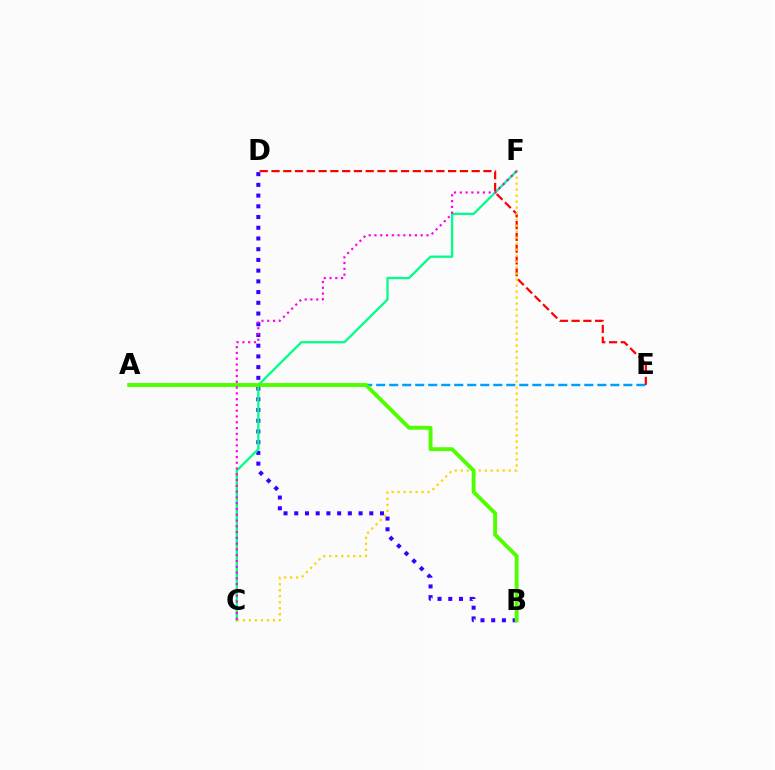{('B', 'D'): [{'color': '#3700ff', 'line_style': 'dotted', 'thickness': 2.91}], ('C', 'F'): [{'color': '#00ff86', 'line_style': 'solid', 'thickness': 1.65}, {'color': '#ffd500', 'line_style': 'dotted', 'thickness': 1.63}, {'color': '#ff00ed', 'line_style': 'dotted', 'thickness': 1.57}], ('D', 'E'): [{'color': '#ff0000', 'line_style': 'dashed', 'thickness': 1.6}], ('A', 'E'): [{'color': '#009eff', 'line_style': 'dashed', 'thickness': 1.77}], ('A', 'B'): [{'color': '#4fff00', 'line_style': 'solid', 'thickness': 2.79}]}